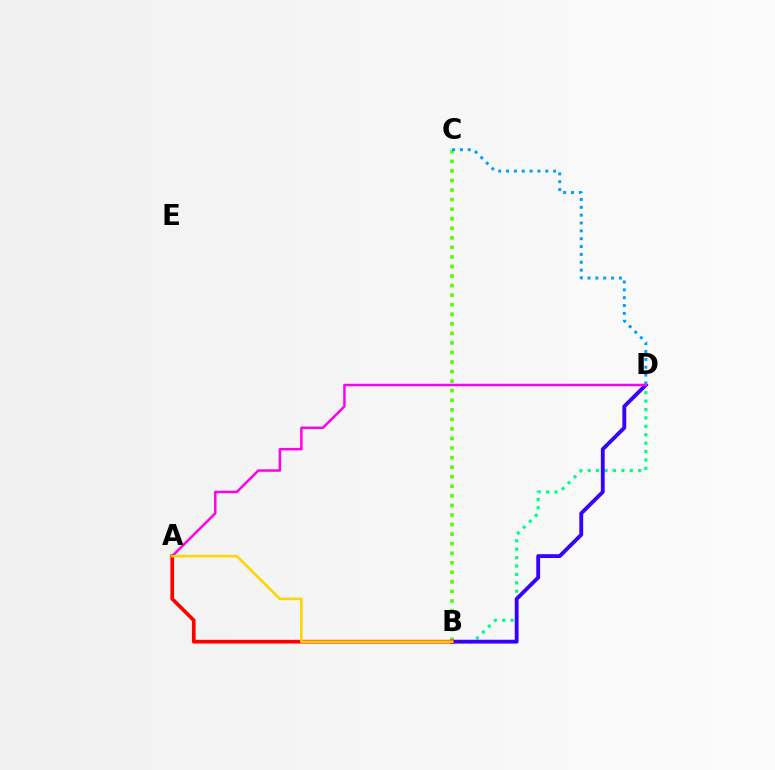{('B', 'D'): [{'color': '#00ff86', 'line_style': 'dotted', 'thickness': 2.28}, {'color': '#3700ff', 'line_style': 'solid', 'thickness': 2.77}], ('B', 'C'): [{'color': '#4fff00', 'line_style': 'dotted', 'thickness': 2.6}], ('A', 'D'): [{'color': '#ff00ed', 'line_style': 'solid', 'thickness': 1.78}], ('A', 'B'): [{'color': '#ff0000', 'line_style': 'solid', 'thickness': 2.64}, {'color': '#ffd500', 'line_style': 'solid', 'thickness': 1.86}], ('C', 'D'): [{'color': '#009eff', 'line_style': 'dotted', 'thickness': 2.13}]}